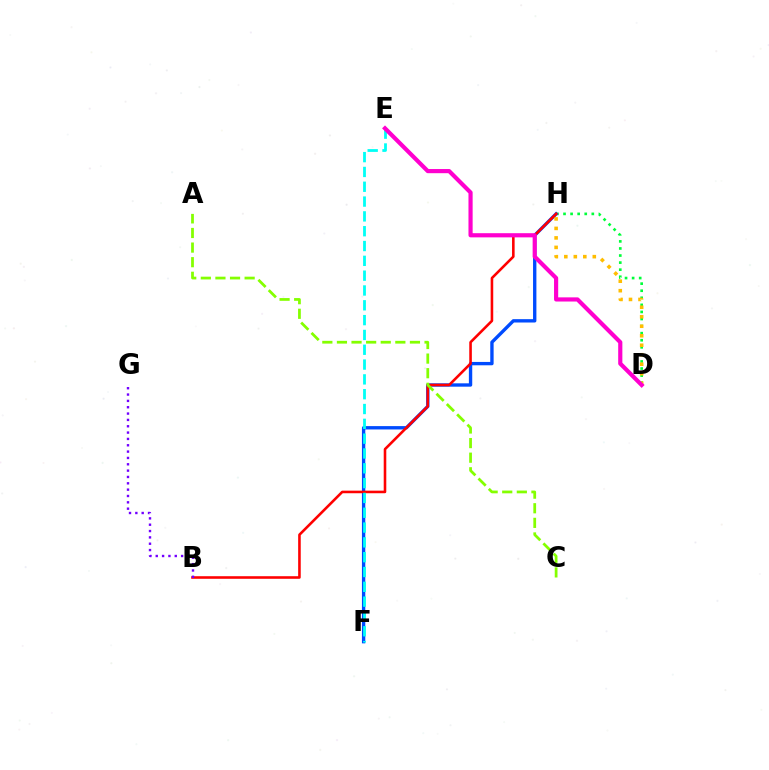{('D', 'H'): [{'color': '#00ff39', 'line_style': 'dotted', 'thickness': 1.92}, {'color': '#ffbd00', 'line_style': 'dotted', 'thickness': 2.58}], ('F', 'H'): [{'color': '#004bff', 'line_style': 'solid', 'thickness': 2.42}], ('B', 'H'): [{'color': '#ff0000', 'line_style': 'solid', 'thickness': 1.86}], ('E', 'F'): [{'color': '#00fff6', 'line_style': 'dashed', 'thickness': 2.01}], ('D', 'E'): [{'color': '#ff00cf', 'line_style': 'solid', 'thickness': 3.0}], ('B', 'G'): [{'color': '#7200ff', 'line_style': 'dotted', 'thickness': 1.72}], ('A', 'C'): [{'color': '#84ff00', 'line_style': 'dashed', 'thickness': 1.98}]}